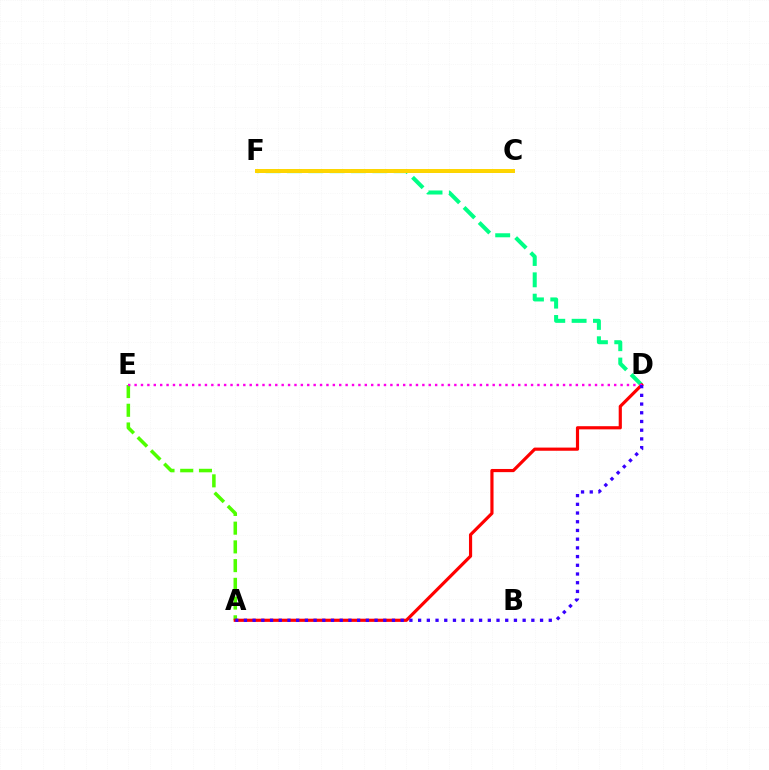{('A', 'E'): [{'color': '#4fff00', 'line_style': 'dashed', 'thickness': 2.54}], ('D', 'F'): [{'color': '#00ff86', 'line_style': 'dashed', 'thickness': 2.9}], ('A', 'D'): [{'color': '#ff0000', 'line_style': 'solid', 'thickness': 2.28}, {'color': '#3700ff', 'line_style': 'dotted', 'thickness': 2.37}], ('D', 'E'): [{'color': '#ff00ed', 'line_style': 'dotted', 'thickness': 1.74}], ('C', 'F'): [{'color': '#009eff', 'line_style': 'solid', 'thickness': 1.9}, {'color': '#ffd500', 'line_style': 'solid', 'thickness': 2.86}]}